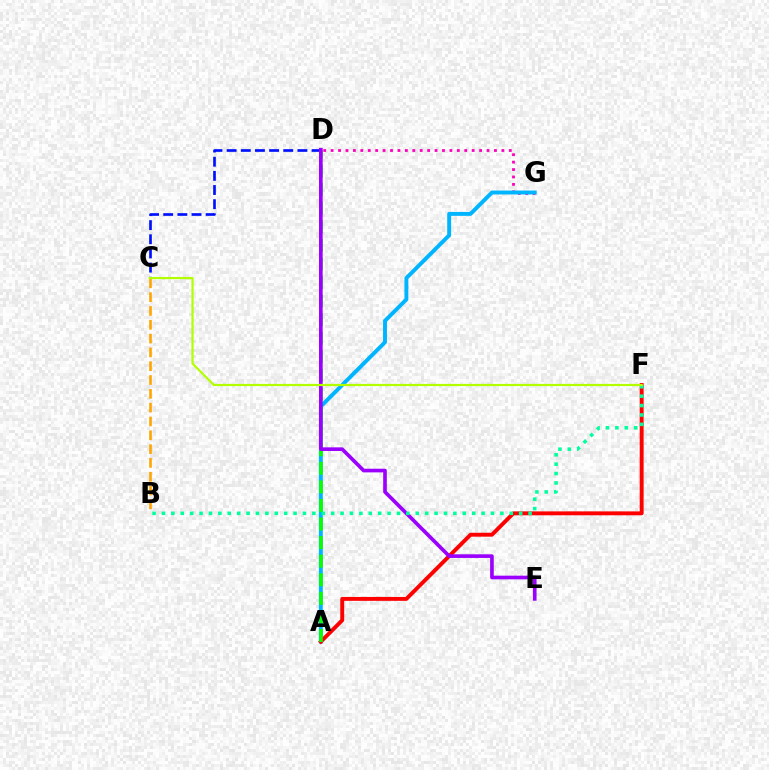{('D', 'G'): [{'color': '#ff00bd', 'line_style': 'dotted', 'thickness': 2.02}], ('A', 'G'): [{'color': '#00b5ff', 'line_style': 'solid', 'thickness': 2.82}], ('A', 'F'): [{'color': '#ff0000', 'line_style': 'solid', 'thickness': 2.81}], ('C', 'D'): [{'color': '#0010ff', 'line_style': 'dashed', 'thickness': 1.92}], ('A', 'D'): [{'color': '#08ff00', 'line_style': 'dashed', 'thickness': 2.52}], ('D', 'E'): [{'color': '#9b00ff', 'line_style': 'solid', 'thickness': 2.63}], ('B', 'F'): [{'color': '#00ff9d', 'line_style': 'dotted', 'thickness': 2.55}], ('B', 'C'): [{'color': '#ffa500', 'line_style': 'dashed', 'thickness': 1.88}], ('C', 'F'): [{'color': '#b3ff00', 'line_style': 'solid', 'thickness': 1.57}]}